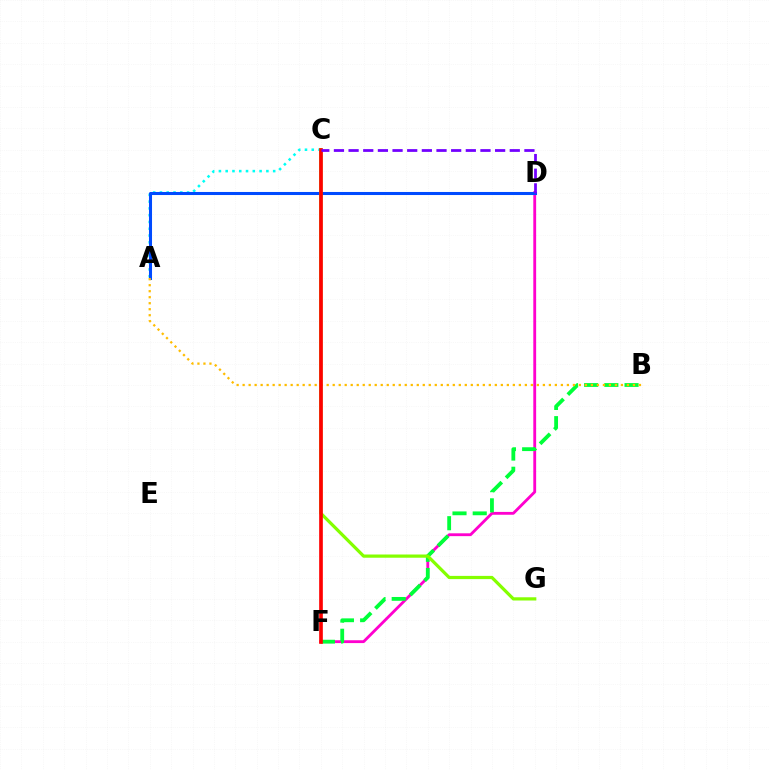{('A', 'C'): [{'color': '#00fff6', 'line_style': 'dotted', 'thickness': 1.84}], ('D', 'F'): [{'color': '#ff00cf', 'line_style': 'solid', 'thickness': 2.04}], ('A', 'D'): [{'color': '#004bff', 'line_style': 'solid', 'thickness': 2.2}], ('B', 'F'): [{'color': '#00ff39', 'line_style': 'dashed', 'thickness': 2.75}], ('C', 'G'): [{'color': '#84ff00', 'line_style': 'solid', 'thickness': 2.32}], ('A', 'B'): [{'color': '#ffbd00', 'line_style': 'dotted', 'thickness': 1.63}], ('C', 'F'): [{'color': '#ff0000', 'line_style': 'solid', 'thickness': 2.64}], ('C', 'D'): [{'color': '#7200ff', 'line_style': 'dashed', 'thickness': 1.99}]}